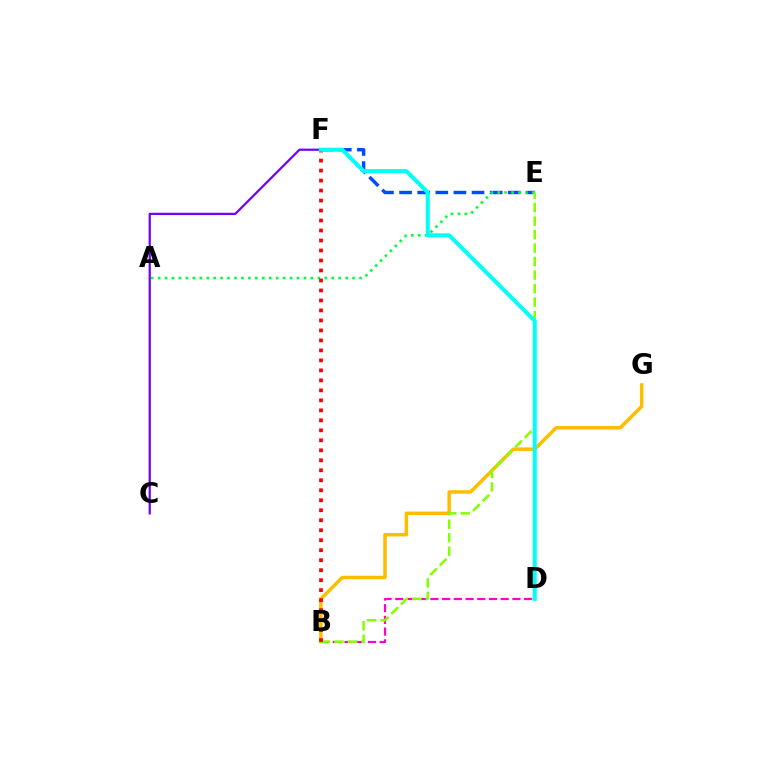{('E', 'F'): [{'color': '#004bff', 'line_style': 'dashed', 'thickness': 2.46}], ('A', 'E'): [{'color': '#00ff39', 'line_style': 'dotted', 'thickness': 1.89}], ('B', 'G'): [{'color': '#ffbd00', 'line_style': 'solid', 'thickness': 2.53}], ('B', 'D'): [{'color': '#ff00cf', 'line_style': 'dashed', 'thickness': 1.59}], ('B', 'E'): [{'color': '#84ff00', 'line_style': 'dashed', 'thickness': 1.83}], ('C', 'F'): [{'color': '#7200ff', 'line_style': 'solid', 'thickness': 1.61}], ('B', 'F'): [{'color': '#ff0000', 'line_style': 'dotted', 'thickness': 2.71}], ('D', 'F'): [{'color': '#00fff6', 'line_style': 'solid', 'thickness': 2.89}]}